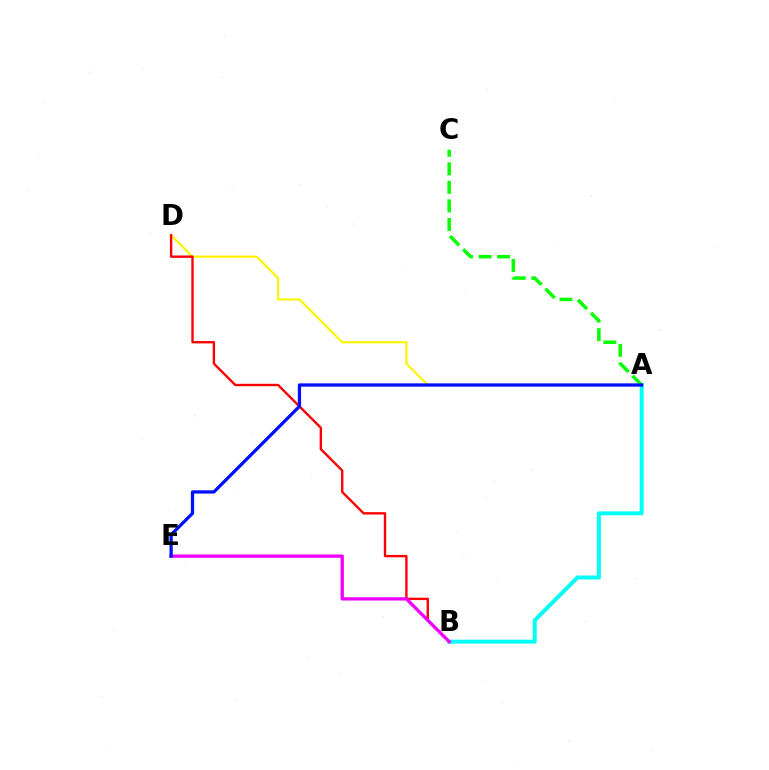{('A', 'B'): [{'color': '#00fff6', 'line_style': 'solid', 'thickness': 2.84}], ('A', 'D'): [{'color': '#fcf500', 'line_style': 'solid', 'thickness': 1.56}], ('A', 'C'): [{'color': '#08ff00', 'line_style': 'dashed', 'thickness': 2.52}], ('B', 'D'): [{'color': '#ff0000', 'line_style': 'solid', 'thickness': 1.71}], ('B', 'E'): [{'color': '#ee00ff', 'line_style': 'solid', 'thickness': 2.38}], ('A', 'E'): [{'color': '#0010ff', 'line_style': 'solid', 'thickness': 2.36}]}